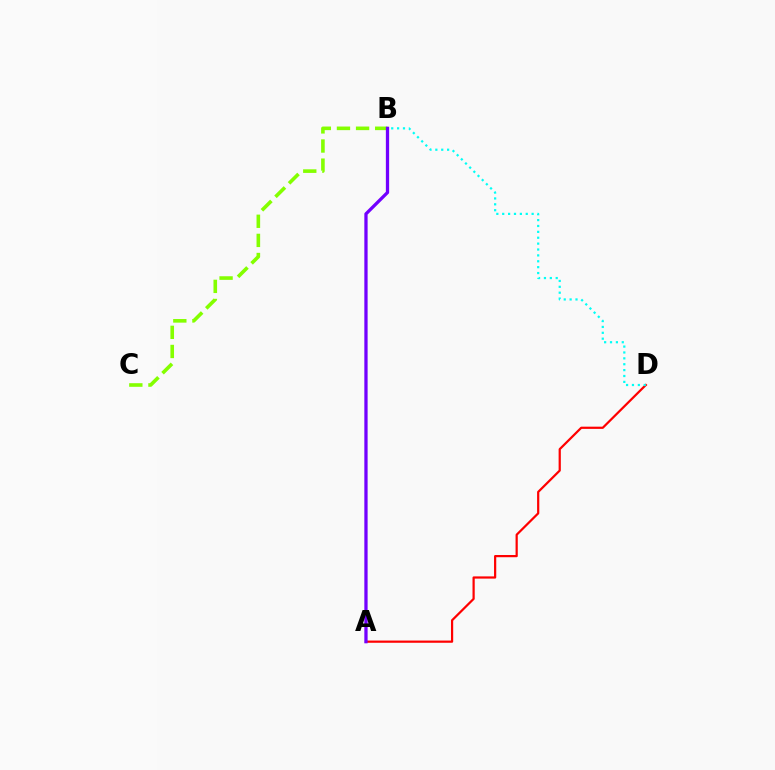{('A', 'D'): [{'color': '#ff0000', 'line_style': 'solid', 'thickness': 1.6}], ('B', 'C'): [{'color': '#84ff00', 'line_style': 'dashed', 'thickness': 2.6}], ('B', 'D'): [{'color': '#00fff6', 'line_style': 'dotted', 'thickness': 1.6}], ('A', 'B'): [{'color': '#7200ff', 'line_style': 'solid', 'thickness': 2.36}]}